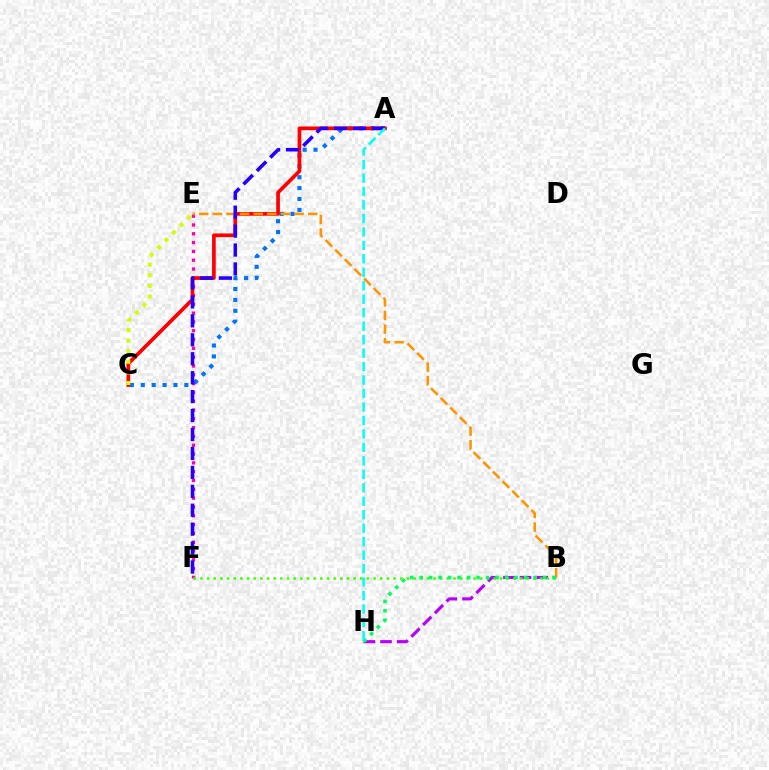{('A', 'C'): [{'color': '#0074ff', 'line_style': 'dotted', 'thickness': 2.96}, {'color': '#ff0000', 'line_style': 'solid', 'thickness': 2.65}], ('E', 'F'): [{'color': '#ff00ac', 'line_style': 'dotted', 'thickness': 2.39}], ('B', 'H'): [{'color': '#b900ff', 'line_style': 'dashed', 'thickness': 2.26}, {'color': '#00ff5c', 'line_style': 'dotted', 'thickness': 2.58}], ('B', 'E'): [{'color': '#ff9400', 'line_style': 'dashed', 'thickness': 1.85}], ('B', 'F'): [{'color': '#3dff00', 'line_style': 'dotted', 'thickness': 1.81}], ('A', 'F'): [{'color': '#2500ff', 'line_style': 'dashed', 'thickness': 2.57}], ('C', 'E'): [{'color': '#d1ff00', 'line_style': 'dotted', 'thickness': 2.88}], ('A', 'H'): [{'color': '#00fff6', 'line_style': 'dashed', 'thickness': 1.83}]}